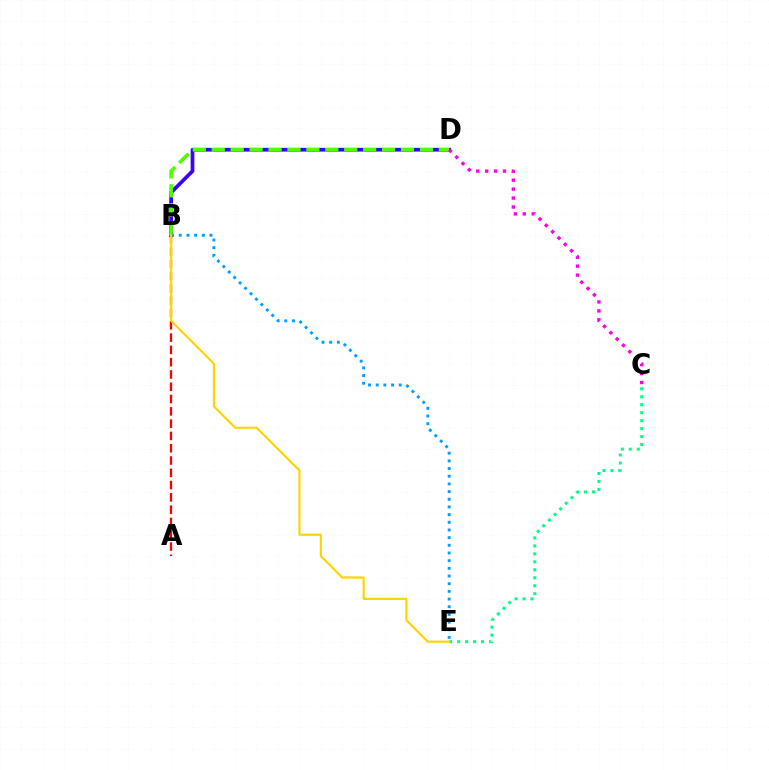{('C', 'E'): [{'color': '#00ff86', 'line_style': 'dotted', 'thickness': 2.16}], ('B', 'D'): [{'color': '#3700ff', 'line_style': 'solid', 'thickness': 2.68}, {'color': '#4fff00', 'line_style': 'dashed', 'thickness': 2.57}], ('B', 'E'): [{'color': '#009eff', 'line_style': 'dotted', 'thickness': 2.09}, {'color': '#ffd500', 'line_style': 'solid', 'thickness': 1.56}], ('A', 'B'): [{'color': '#ff0000', 'line_style': 'dashed', 'thickness': 1.67}], ('C', 'D'): [{'color': '#ff00ed', 'line_style': 'dotted', 'thickness': 2.43}]}